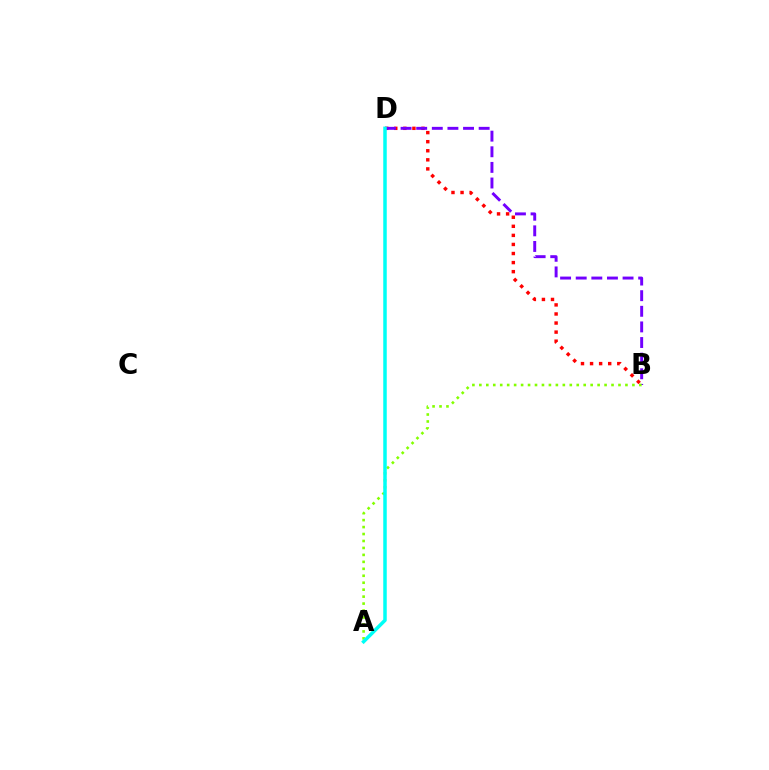{('B', 'D'): [{'color': '#ff0000', 'line_style': 'dotted', 'thickness': 2.46}, {'color': '#7200ff', 'line_style': 'dashed', 'thickness': 2.12}], ('A', 'B'): [{'color': '#84ff00', 'line_style': 'dotted', 'thickness': 1.89}], ('A', 'D'): [{'color': '#00fff6', 'line_style': 'solid', 'thickness': 2.52}]}